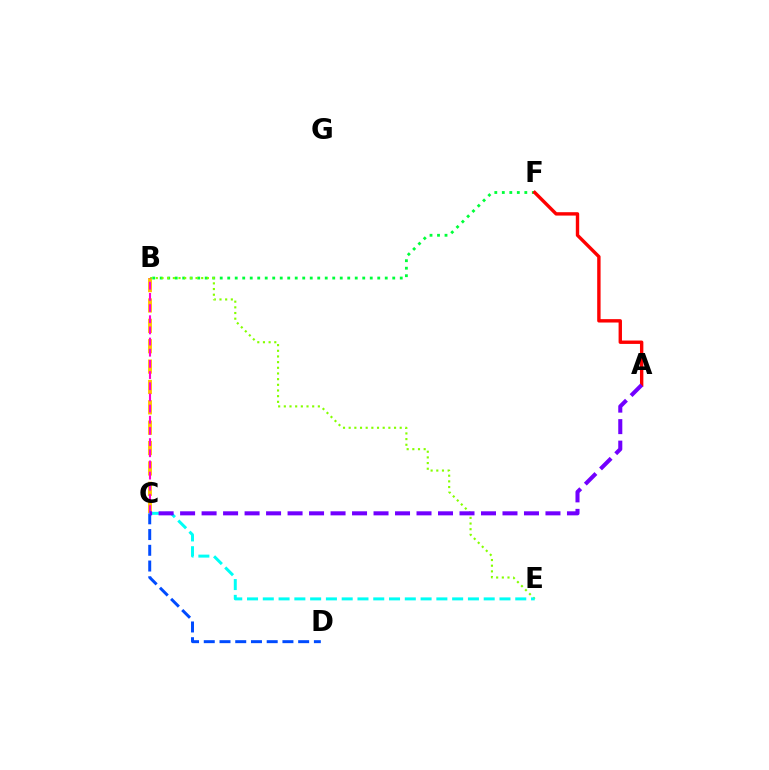{('B', 'C'): [{'color': '#ffbd00', 'line_style': 'dashed', 'thickness': 2.77}, {'color': '#ff00cf', 'line_style': 'dashed', 'thickness': 1.52}], ('B', 'F'): [{'color': '#00ff39', 'line_style': 'dotted', 'thickness': 2.04}], ('B', 'E'): [{'color': '#84ff00', 'line_style': 'dotted', 'thickness': 1.54}], ('A', 'F'): [{'color': '#ff0000', 'line_style': 'solid', 'thickness': 2.44}], ('C', 'D'): [{'color': '#004bff', 'line_style': 'dashed', 'thickness': 2.14}], ('C', 'E'): [{'color': '#00fff6', 'line_style': 'dashed', 'thickness': 2.14}], ('A', 'C'): [{'color': '#7200ff', 'line_style': 'dashed', 'thickness': 2.92}]}